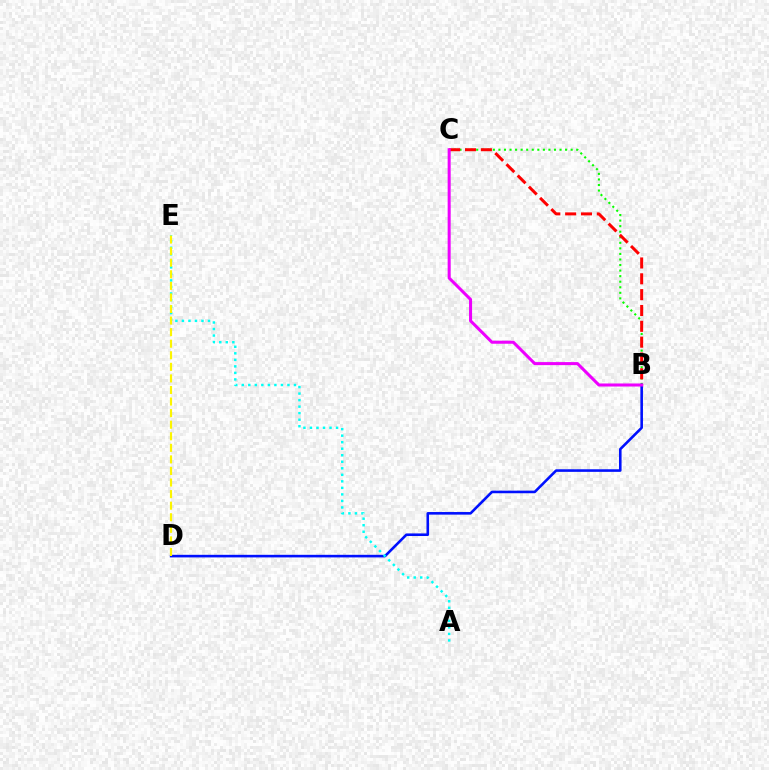{('B', 'C'): [{'color': '#08ff00', 'line_style': 'dotted', 'thickness': 1.51}, {'color': '#ff0000', 'line_style': 'dashed', 'thickness': 2.15}, {'color': '#ee00ff', 'line_style': 'solid', 'thickness': 2.19}], ('B', 'D'): [{'color': '#0010ff', 'line_style': 'solid', 'thickness': 1.87}], ('A', 'E'): [{'color': '#00fff6', 'line_style': 'dotted', 'thickness': 1.77}], ('D', 'E'): [{'color': '#fcf500', 'line_style': 'dashed', 'thickness': 1.57}]}